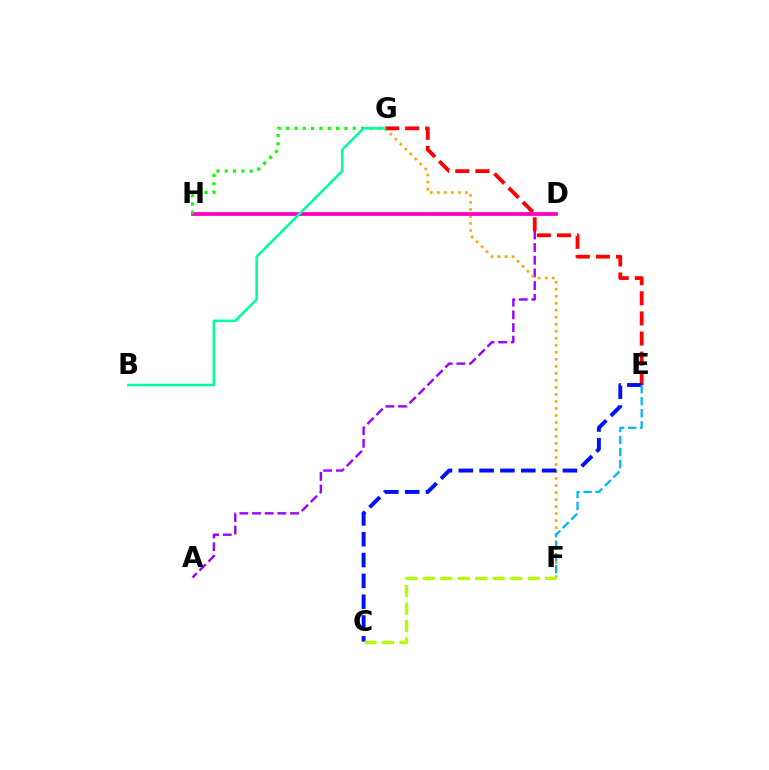{('A', 'D'): [{'color': '#9b00ff', 'line_style': 'dashed', 'thickness': 1.72}], ('F', 'G'): [{'color': '#ffa500', 'line_style': 'dotted', 'thickness': 1.91}], ('E', 'G'): [{'color': '#ff0000', 'line_style': 'dashed', 'thickness': 2.73}], ('D', 'H'): [{'color': '#ff00bd', 'line_style': 'solid', 'thickness': 2.72}], ('G', 'H'): [{'color': '#08ff00', 'line_style': 'dotted', 'thickness': 2.26}], ('B', 'G'): [{'color': '#00ff9d', 'line_style': 'solid', 'thickness': 1.84}], ('C', 'E'): [{'color': '#0010ff', 'line_style': 'dashed', 'thickness': 2.83}], ('E', 'F'): [{'color': '#00b5ff', 'line_style': 'dashed', 'thickness': 1.63}], ('C', 'F'): [{'color': '#b3ff00', 'line_style': 'dashed', 'thickness': 2.37}]}